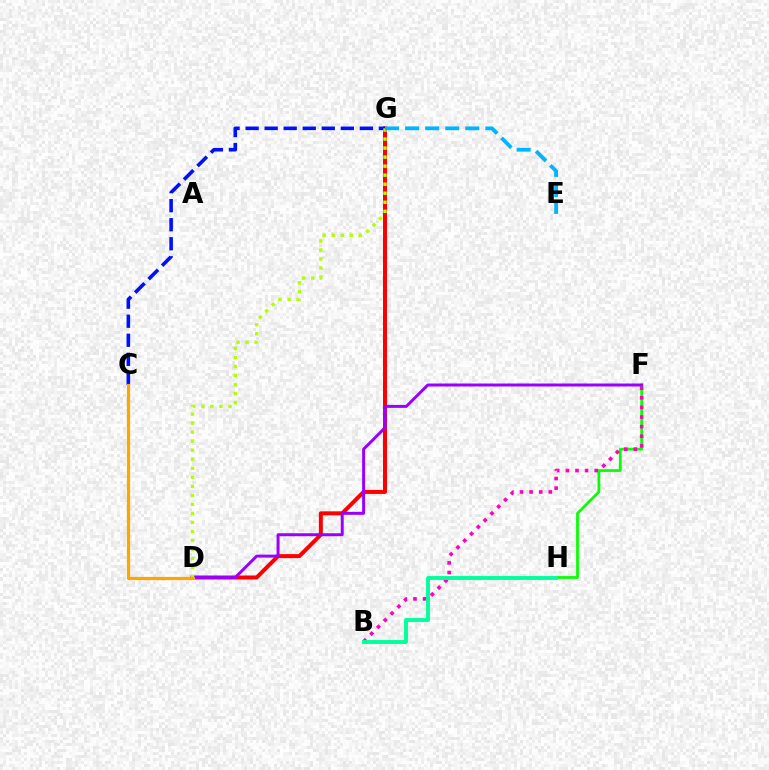{('D', 'G'): [{'color': '#ff0000', 'line_style': 'solid', 'thickness': 2.88}, {'color': '#b3ff00', 'line_style': 'dotted', 'thickness': 2.45}], ('C', 'G'): [{'color': '#0010ff', 'line_style': 'dashed', 'thickness': 2.59}], ('F', 'H'): [{'color': '#08ff00', 'line_style': 'solid', 'thickness': 1.97}], ('B', 'F'): [{'color': '#ff00bd', 'line_style': 'dotted', 'thickness': 2.61}], ('B', 'H'): [{'color': '#00ff9d', 'line_style': 'solid', 'thickness': 2.79}], ('D', 'F'): [{'color': '#9b00ff', 'line_style': 'solid', 'thickness': 2.14}], ('C', 'D'): [{'color': '#ffa500', 'line_style': 'solid', 'thickness': 2.3}], ('E', 'G'): [{'color': '#00b5ff', 'line_style': 'dashed', 'thickness': 2.73}]}